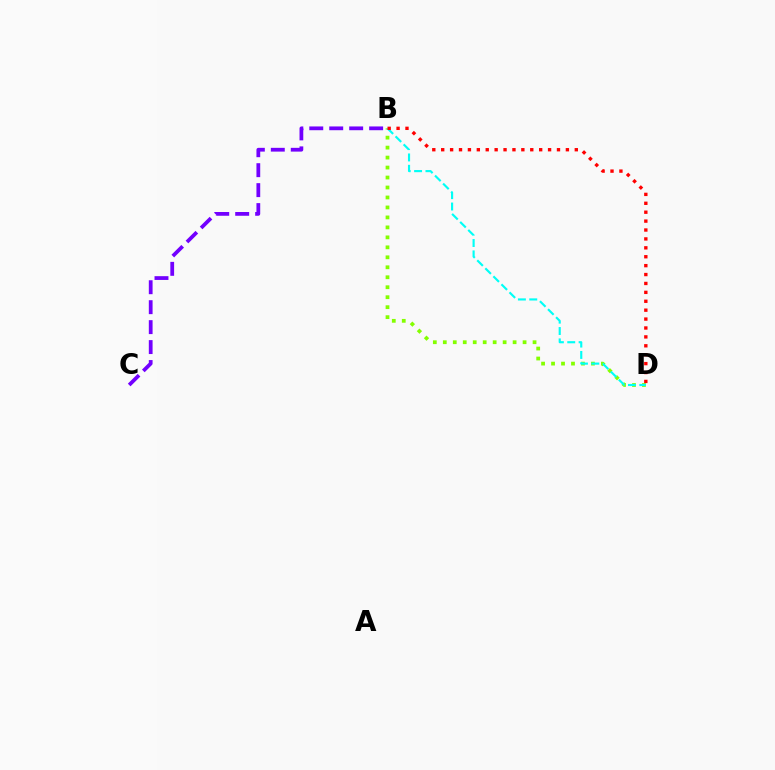{('B', 'D'): [{'color': '#84ff00', 'line_style': 'dotted', 'thickness': 2.71}, {'color': '#00fff6', 'line_style': 'dashed', 'thickness': 1.54}, {'color': '#ff0000', 'line_style': 'dotted', 'thickness': 2.42}], ('B', 'C'): [{'color': '#7200ff', 'line_style': 'dashed', 'thickness': 2.71}]}